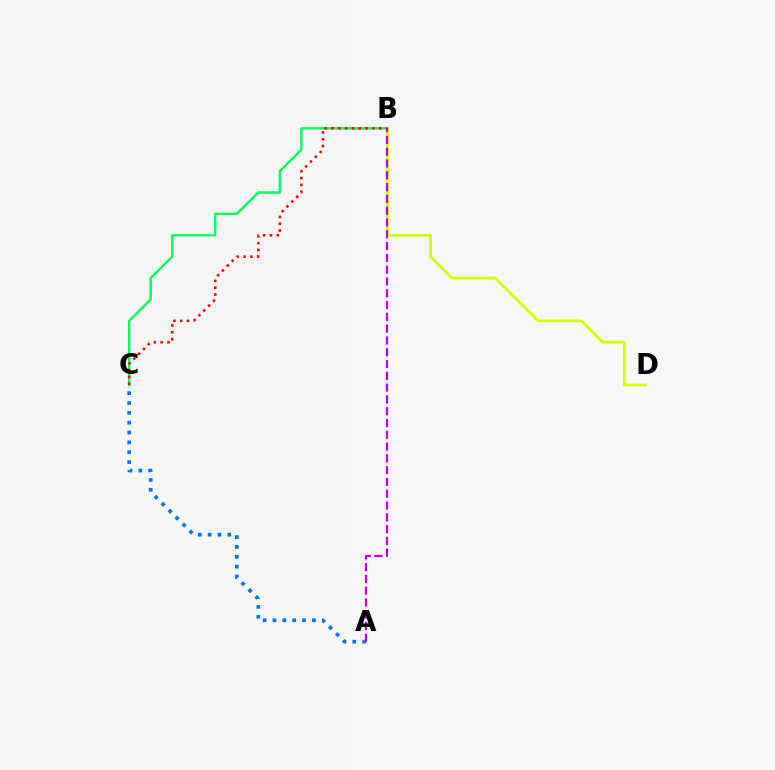{('A', 'C'): [{'color': '#0074ff', 'line_style': 'dotted', 'thickness': 2.67}], ('B', 'C'): [{'color': '#00ff5c', 'line_style': 'solid', 'thickness': 1.71}, {'color': '#ff0000', 'line_style': 'dotted', 'thickness': 1.85}], ('B', 'D'): [{'color': '#d1ff00', 'line_style': 'solid', 'thickness': 1.99}], ('A', 'B'): [{'color': '#b900ff', 'line_style': 'dashed', 'thickness': 1.6}]}